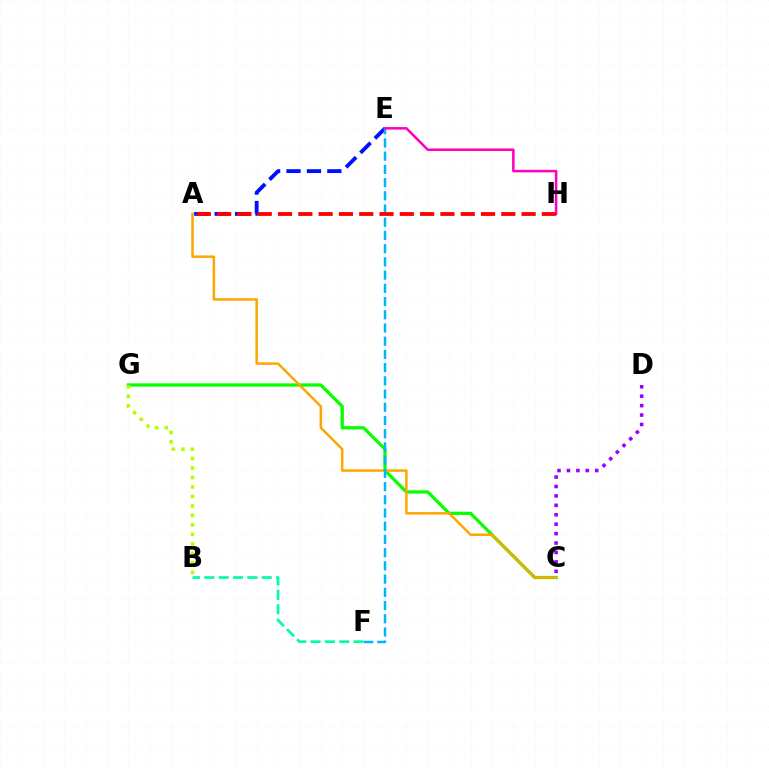{('C', 'D'): [{'color': '#9b00ff', 'line_style': 'dotted', 'thickness': 2.56}], ('C', 'G'): [{'color': '#08ff00', 'line_style': 'solid', 'thickness': 2.35}], ('B', 'F'): [{'color': '#00ff9d', 'line_style': 'dashed', 'thickness': 1.95}], ('A', 'E'): [{'color': '#0010ff', 'line_style': 'dashed', 'thickness': 2.77}], ('A', 'C'): [{'color': '#ffa500', 'line_style': 'solid', 'thickness': 1.78}], ('E', 'F'): [{'color': '#00b5ff', 'line_style': 'dashed', 'thickness': 1.8}], ('E', 'H'): [{'color': '#ff00bd', 'line_style': 'solid', 'thickness': 1.82}], ('B', 'G'): [{'color': '#b3ff00', 'line_style': 'dotted', 'thickness': 2.58}], ('A', 'H'): [{'color': '#ff0000', 'line_style': 'dashed', 'thickness': 2.76}]}